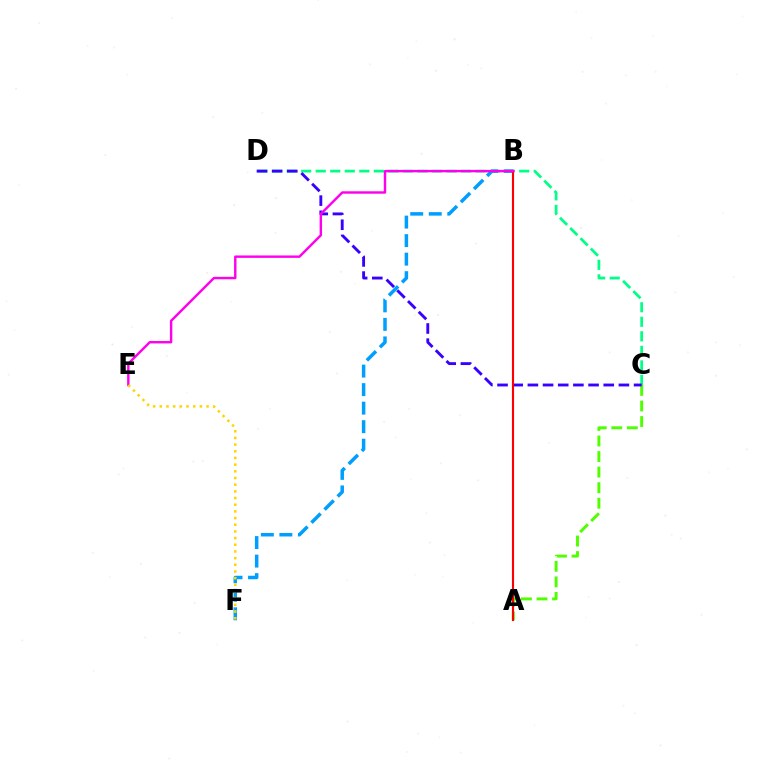{('C', 'D'): [{'color': '#00ff86', 'line_style': 'dashed', 'thickness': 1.97}, {'color': '#3700ff', 'line_style': 'dashed', 'thickness': 2.06}], ('B', 'F'): [{'color': '#009eff', 'line_style': 'dashed', 'thickness': 2.52}], ('A', 'C'): [{'color': '#4fff00', 'line_style': 'dashed', 'thickness': 2.11}], ('A', 'B'): [{'color': '#ff0000', 'line_style': 'solid', 'thickness': 1.53}], ('B', 'E'): [{'color': '#ff00ed', 'line_style': 'solid', 'thickness': 1.74}], ('E', 'F'): [{'color': '#ffd500', 'line_style': 'dotted', 'thickness': 1.81}]}